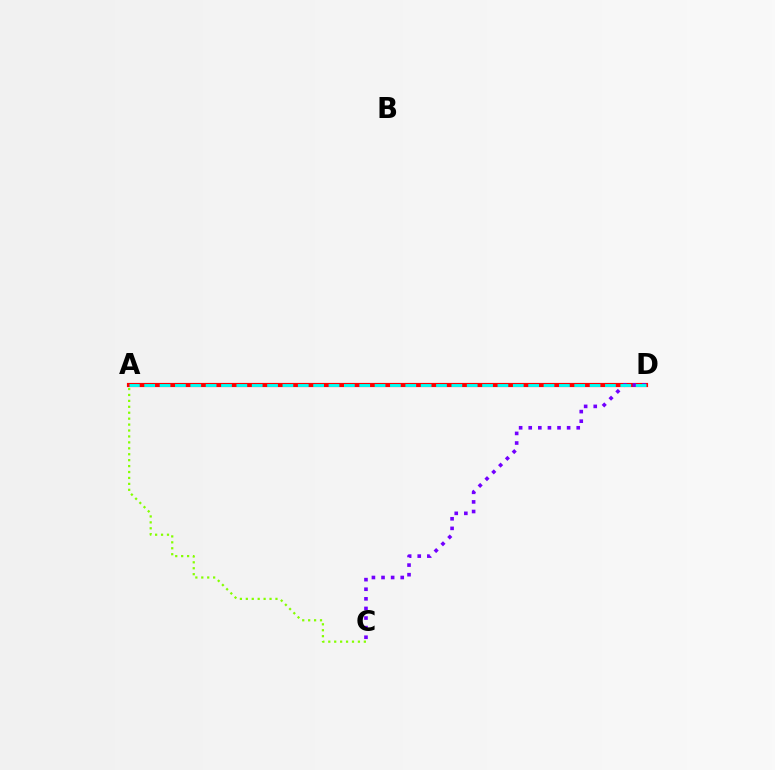{('A', 'D'): [{'color': '#ff0000', 'line_style': 'solid', 'thickness': 2.99}, {'color': '#00fff6', 'line_style': 'dashed', 'thickness': 2.09}], ('C', 'D'): [{'color': '#7200ff', 'line_style': 'dotted', 'thickness': 2.61}], ('A', 'C'): [{'color': '#84ff00', 'line_style': 'dotted', 'thickness': 1.61}]}